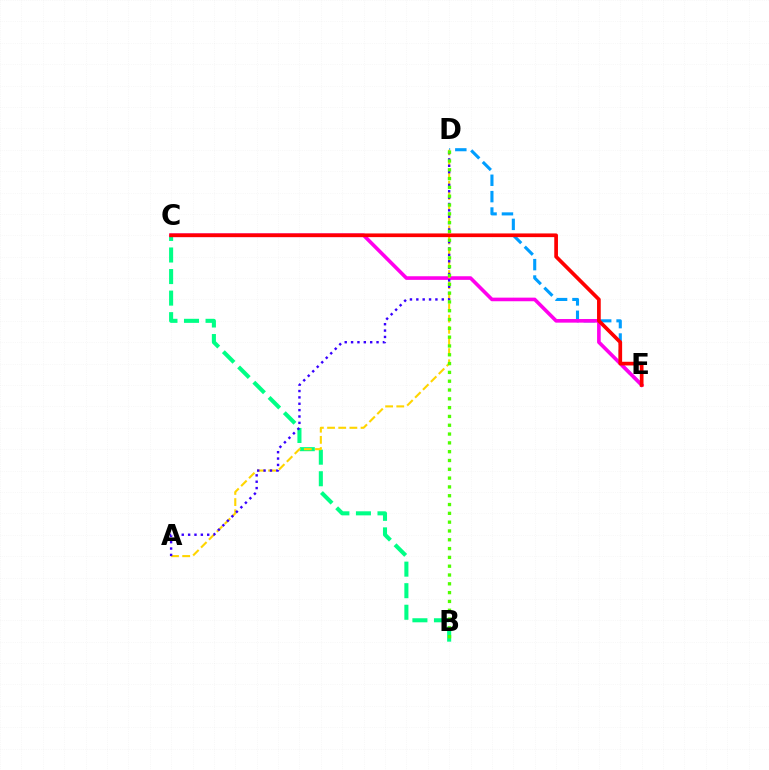{('D', 'E'): [{'color': '#009eff', 'line_style': 'dashed', 'thickness': 2.22}], ('B', 'C'): [{'color': '#00ff86', 'line_style': 'dashed', 'thickness': 2.93}], ('C', 'E'): [{'color': '#ff00ed', 'line_style': 'solid', 'thickness': 2.6}, {'color': '#ff0000', 'line_style': 'solid', 'thickness': 2.66}], ('A', 'D'): [{'color': '#ffd500', 'line_style': 'dashed', 'thickness': 1.52}, {'color': '#3700ff', 'line_style': 'dotted', 'thickness': 1.73}], ('B', 'D'): [{'color': '#4fff00', 'line_style': 'dotted', 'thickness': 2.39}]}